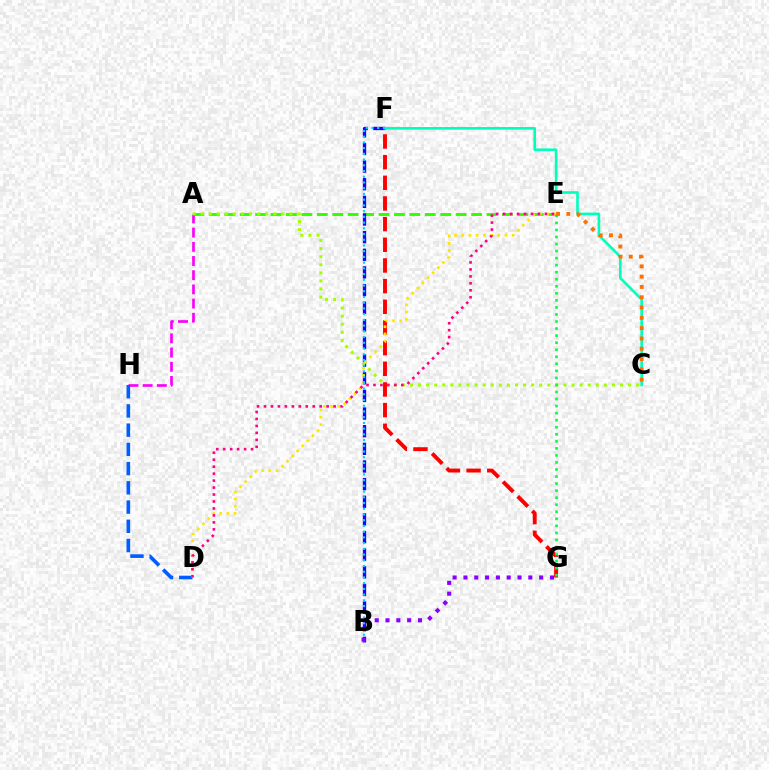{('A', 'E'): [{'color': '#31ff00', 'line_style': 'dashed', 'thickness': 2.1}], ('A', 'H'): [{'color': '#fa00f9', 'line_style': 'dashed', 'thickness': 1.93}], ('D', 'H'): [{'color': '#005dff', 'line_style': 'dashed', 'thickness': 2.61}], ('B', 'F'): [{'color': '#1900ff', 'line_style': 'dashed', 'thickness': 2.4}, {'color': '#00d3ff', 'line_style': 'dotted', 'thickness': 1.56}], ('C', 'F'): [{'color': '#00ffbb', 'line_style': 'solid', 'thickness': 1.9}], ('A', 'C'): [{'color': '#a2ff00', 'line_style': 'dotted', 'thickness': 2.19}], ('F', 'G'): [{'color': '#ff0000', 'line_style': 'dashed', 'thickness': 2.81}], ('D', 'E'): [{'color': '#ffe600', 'line_style': 'dotted', 'thickness': 1.96}, {'color': '#ff0088', 'line_style': 'dotted', 'thickness': 1.89}], ('B', 'G'): [{'color': '#8a00ff', 'line_style': 'dotted', 'thickness': 2.94}], ('E', 'G'): [{'color': '#00ff45', 'line_style': 'dotted', 'thickness': 1.91}], ('C', 'E'): [{'color': '#ff7000', 'line_style': 'dotted', 'thickness': 2.8}]}